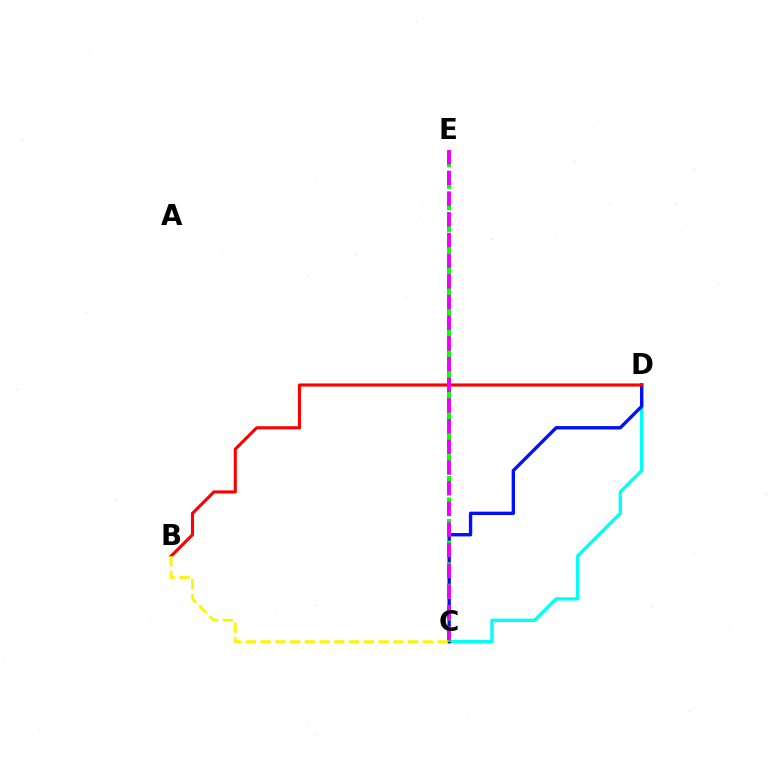{('C', 'D'): [{'color': '#00fff6', 'line_style': 'solid', 'thickness': 2.38}, {'color': '#0010ff', 'line_style': 'solid', 'thickness': 2.42}], ('C', 'E'): [{'color': '#08ff00', 'line_style': 'dashed', 'thickness': 2.93}, {'color': '#ee00ff', 'line_style': 'dashed', 'thickness': 2.81}], ('B', 'D'): [{'color': '#ff0000', 'line_style': 'solid', 'thickness': 2.24}], ('B', 'C'): [{'color': '#fcf500', 'line_style': 'dashed', 'thickness': 2.0}]}